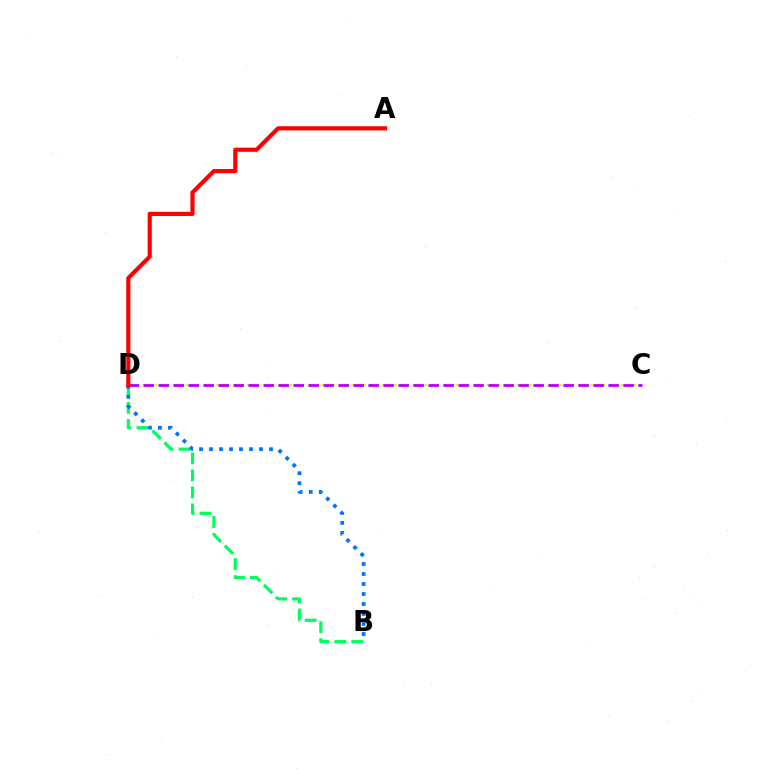{('B', 'D'): [{'color': '#00ff5c', 'line_style': 'dashed', 'thickness': 2.31}, {'color': '#0074ff', 'line_style': 'dotted', 'thickness': 2.72}], ('C', 'D'): [{'color': '#d1ff00', 'line_style': 'dotted', 'thickness': 1.67}, {'color': '#b900ff', 'line_style': 'dashed', 'thickness': 2.04}], ('A', 'D'): [{'color': '#ff0000', 'line_style': 'solid', 'thickness': 3.0}]}